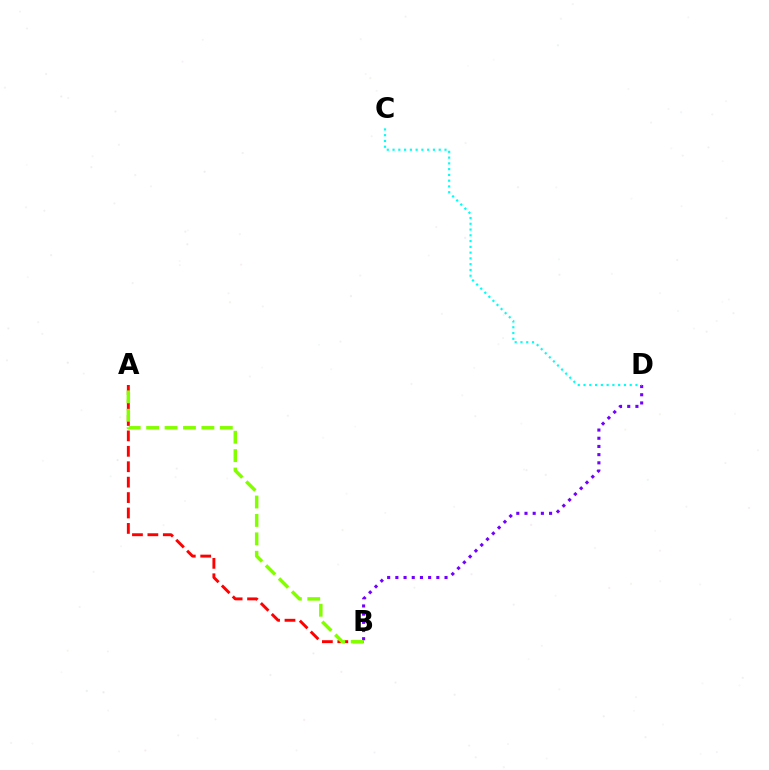{('B', 'D'): [{'color': '#7200ff', 'line_style': 'dotted', 'thickness': 2.23}], ('A', 'B'): [{'color': '#ff0000', 'line_style': 'dashed', 'thickness': 2.1}, {'color': '#84ff00', 'line_style': 'dashed', 'thickness': 2.5}], ('C', 'D'): [{'color': '#00fff6', 'line_style': 'dotted', 'thickness': 1.57}]}